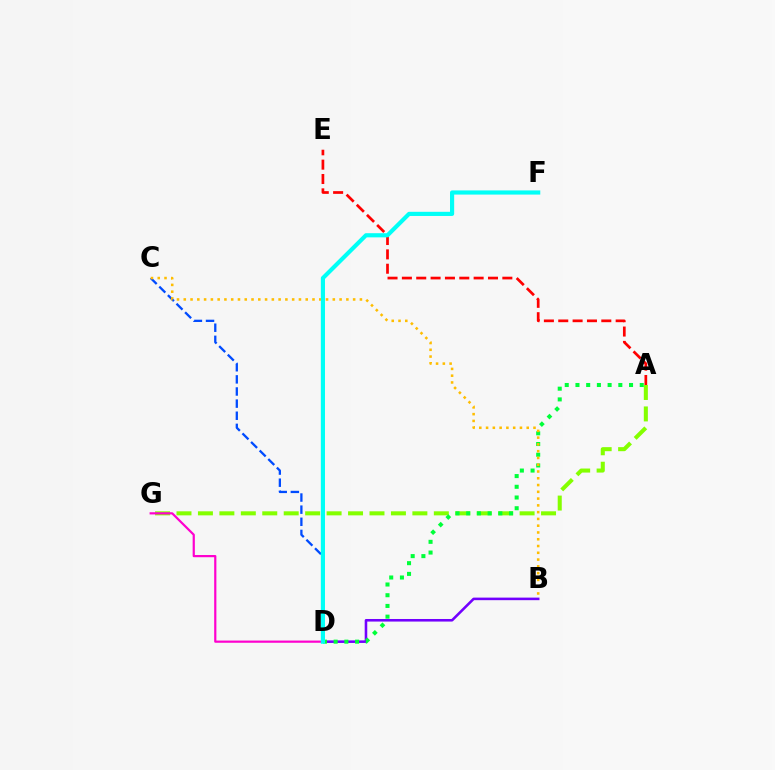{('C', 'D'): [{'color': '#004bff', 'line_style': 'dashed', 'thickness': 1.65}], ('B', 'D'): [{'color': '#7200ff', 'line_style': 'solid', 'thickness': 1.85}], ('A', 'G'): [{'color': '#84ff00', 'line_style': 'dashed', 'thickness': 2.91}], ('D', 'G'): [{'color': '#ff00cf', 'line_style': 'solid', 'thickness': 1.58}], ('A', 'D'): [{'color': '#00ff39', 'line_style': 'dotted', 'thickness': 2.91}], ('B', 'C'): [{'color': '#ffbd00', 'line_style': 'dotted', 'thickness': 1.84}], ('A', 'E'): [{'color': '#ff0000', 'line_style': 'dashed', 'thickness': 1.95}], ('D', 'F'): [{'color': '#00fff6', 'line_style': 'solid', 'thickness': 2.99}]}